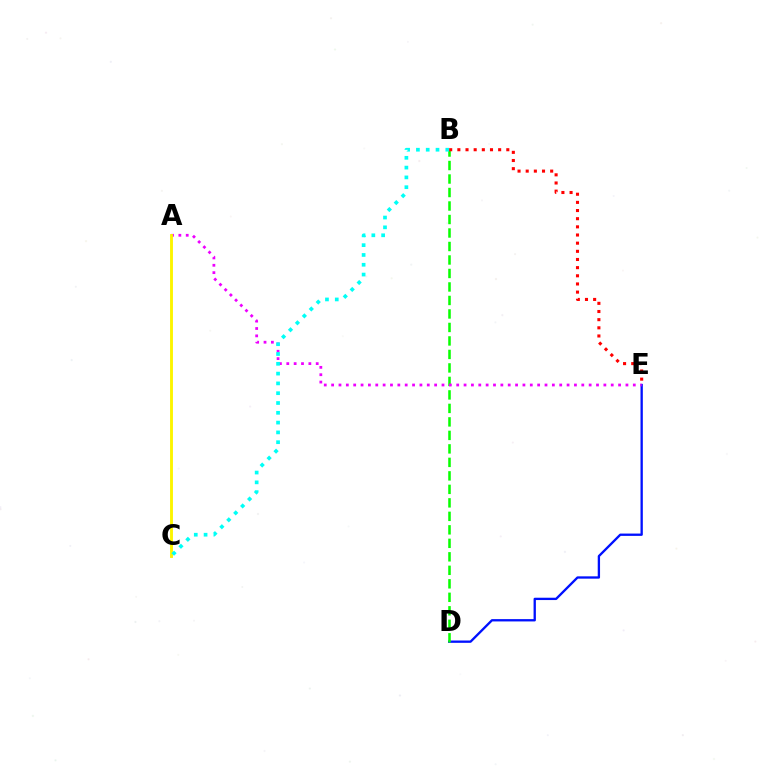{('D', 'E'): [{'color': '#0010ff', 'line_style': 'solid', 'thickness': 1.67}], ('B', 'D'): [{'color': '#08ff00', 'line_style': 'dashed', 'thickness': 1.83}], ('A', 'E'): [{'color': '#ee00ff', 'line_style': 'dotted', 'thickness': 2.0}], ('A', 'C'): [{'color': '#fcf500', 'line_style': 'solid', 'thickness': 2.08}], ('B', 'C'): [{'color': '#00fff6', 'line_style': 'dotted', 'thickness': 2.66}], ('B', 'E'): [{'color': '#ff0000', 'line_style': 'dotted', 'thickness': 2.22}]}